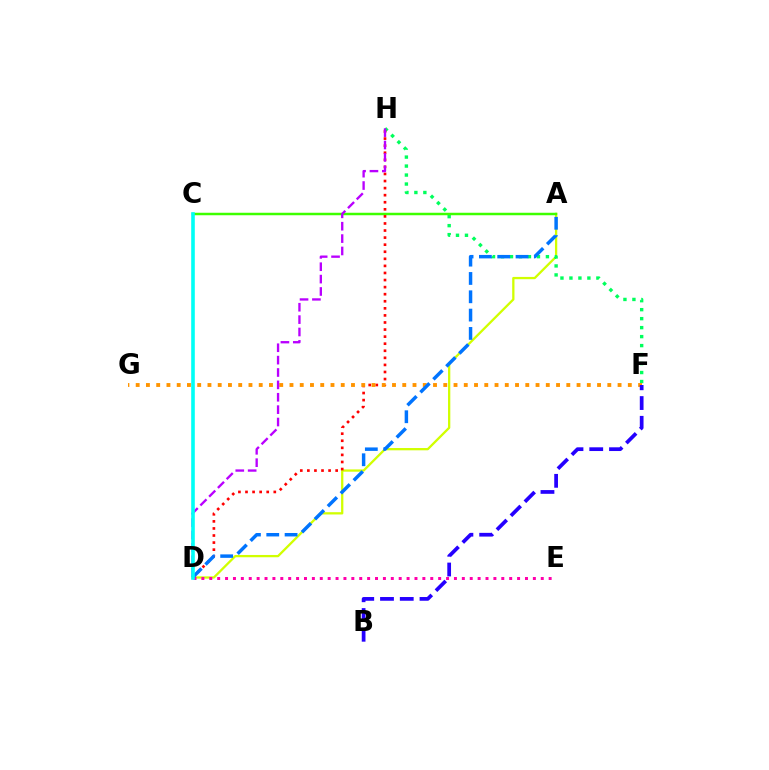{('A', 'D'): [{'color': '#d1ff00', 'line_style': 'solid', 'thickness': 1.65}, {'color': '#0074ff', 'line_style': 'dashed', 'thickness': 2.49}], ('F', 'H'): [{'color': '#00ff5c', 'line_style': 'dotted', 'thickness': 2.44}], ('A', 'C'): [{'color': '#3dff00', 'line_style': 'solid', 'thickness': 1.79}], ('D', 'E'): [{'color': '#ff00ac', 'line_style': 'dotted', 'thickness': 2.14}], ('D', 'H'): [{'color': '#ff0000', 'line_style': 'dotted', 'thickness': 1.92}, {'color': '#b900ff', 'line_style': 'dashed', 'thickness': 1.68}], ('F', 'G'): [{'color': '#ff9400', 'line_style': 'dotted', 'thickness': 2.79}], ('B', 'F'): [{'color': '#2500ff', 'line_style': 'dashed', 'thickness': 2.68}], ('C', 'D'): [{'color': '#00fff6', 'line_style': 'solid', 'thickness': 2.6}]}